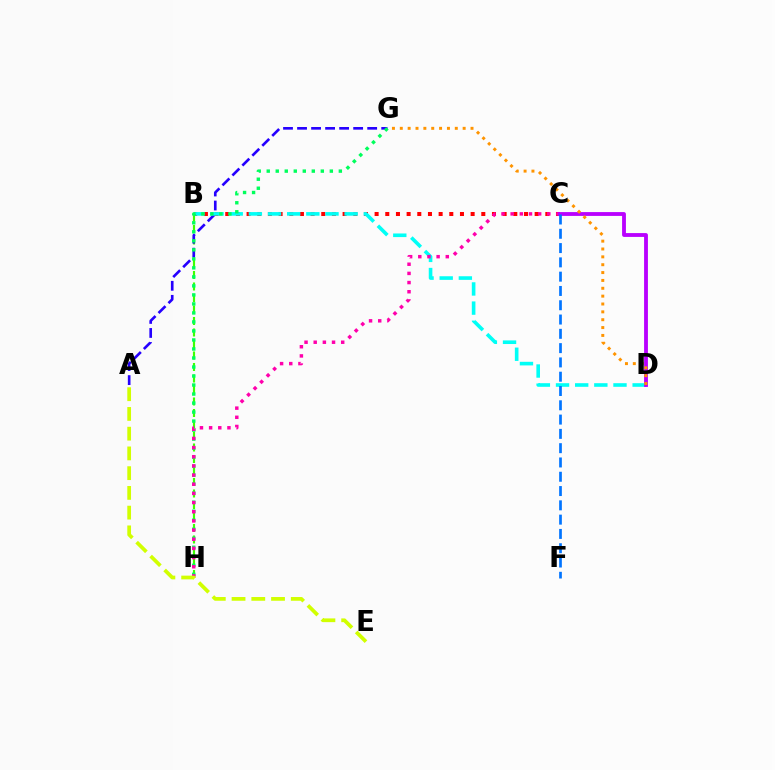{('B', 'H'): [{'color': '#3dff00', 'line_style': 'dashed', 'thickness': 1.56}], ('A', 'G'): [{'color': '#2500ff', 'line_style': 'dashed', 'thickness': 1.91}], ('B', 'C'): [{'color': '#ff0000', 'line_style': 'dotted', 'thickness': 2.9}], ('B', 'D'): [{'color': '#00fff6', 'line_style': 'dashed', 'thickness': 2.6}], ('G', 'H'): [{'color': '#00ff5c', 'line_style': 'dotted', 'thickness': 2.45}], ('C', 'H'): [{'color': '#ff00ac', 'line_style': 'dotted', 'thickness': 2.49}], ('A', 'E'): [{'color': '#d1ff00', 'line_style': 'dashed', 'thickness': 2.68}], ('C', 'D'): [{'color': '#b900ff', 'line_style': 'solid', 'thickness': 2.76}], ('C', 'F'): [{'color': '#0074ff', 'line_style': 'dashed', 'thickness': 1.94}], ('D', 'G'): [{'color': '#ff9400', 'line_style': 'dotted', 'thickness': 2.13}]}